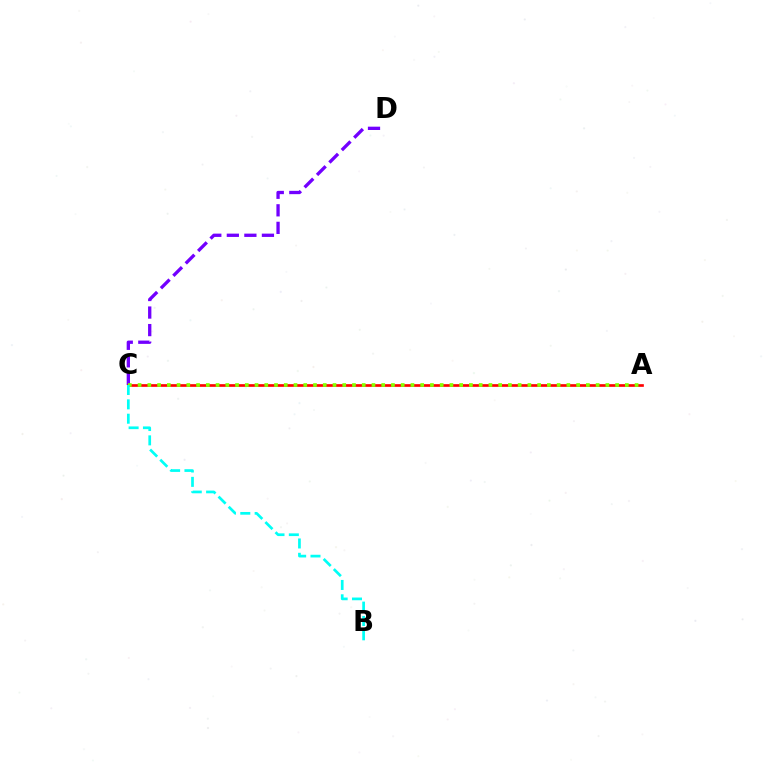{('C', 'D'): [{'color': '#7200ff', 'line_style': 'dashed', 'thickness': 2.38}], ('A', 'C'): [{'color': '#ff0000', 'line_style': 'solid', 'thickness': 1.92}, {'color': '#84ff00', 'line_style': 'dotted', 'thickness': 2.65}], ('B', 'C'): [{'color': '#00fff6', 'line_style': 'dashed', 'thickness': 1.95}]}